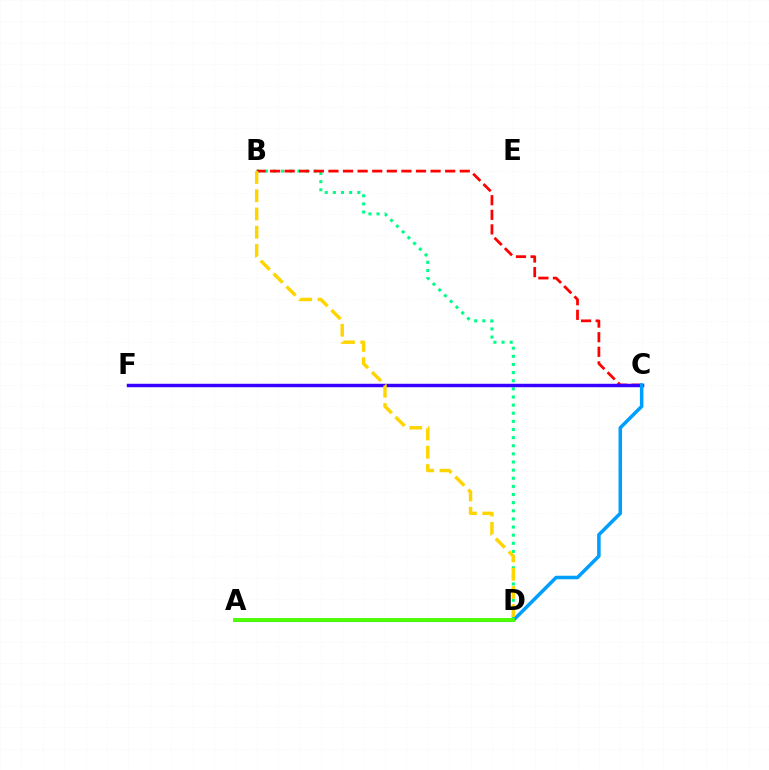{('B', 'D'): [{'color': '#00ff86', 'line_style': 'dotted', 'thickness': 2.21}, {'color': '#ffd500', 'line_style': 'dashed', 'thickness': 2.48}], ('B', 'C'): [{'color': '#ff0000', 'line_style': 'dashed', 'thickness': 1.98}], ('C', 'F'): [{'color': '#3700ff', 'line_style': 'solid', 'thickness': 2.48}], ('A', 'D'): [{'color': '#ff00ed', 'line_style': 'solid', 'thickness': 1.65}, {'color': '#4fff00', 'line_style': 'solid', 'thickness': 2.73}], ('A', 'C'): [{'color': '#009eff', 'line_style': 'solid', 'thickness': 2.54}]}